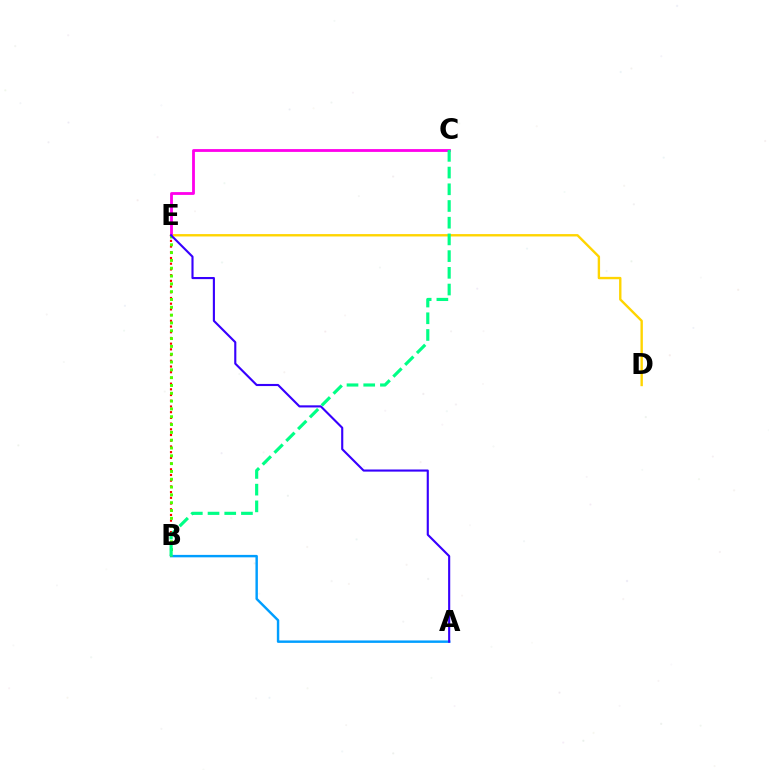{('B', 'E'): [{'color': '#ff0000', 'line_style': 'dotted', 'thickness': 1.55}, {'color': '#4fff00', 'line_style': 'dotted', 'thickness': 2.12}], ('A', 'B'): [{'color': '#009eff', 'line_style': 'solid', 'thickness': 1.75}], ('D', 'E'): [{'color': '#ffd500', 'line_style': 'solid', 'thickness': 1.72}], ('C', 'E'): [{'color': '#ff00ed', 'line_style': 'solid', 'thickness': 2.03}], ('A', 'E'): [{'color': '#3700ff', 'line_style': 'solid', 'thickness': 1.53}], ('B', 'C'): [{'color': '#00ff86', 'line_style': 'dashed', 'thickness': 2.27}]}